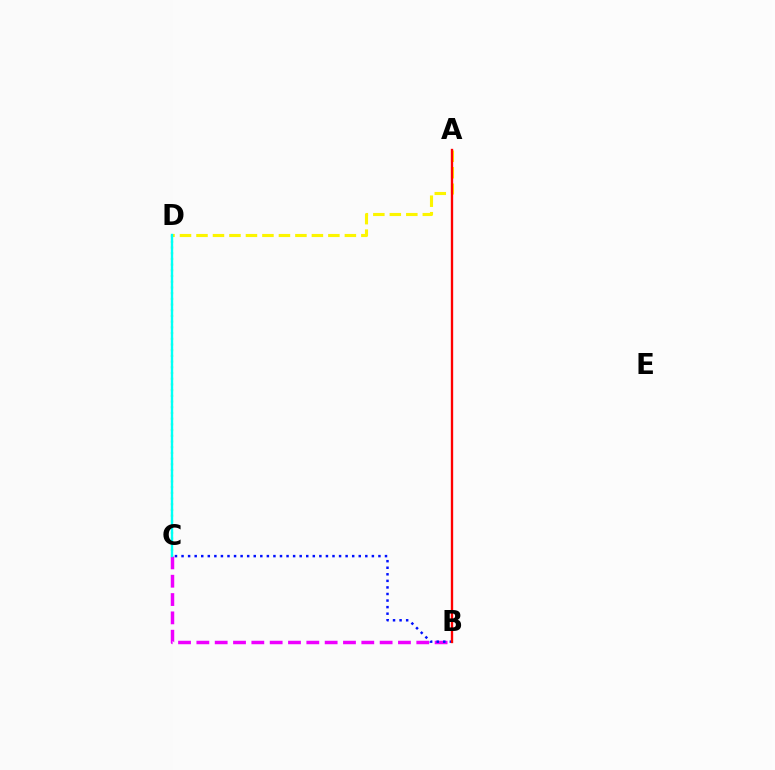{('B', 'C'): [{'color': '#ee00ff', 'line_style': 'dashed', 'thickness': 2.49}, {'color': '#0010ff', 'line_style': 'dotted', 'thickness': 1.78}], ('A', 'D'): [{'color': '#fcf500', 'line_style': 'dashed', 'thickness': 2.24}], ('C', 'D'): [{'color': '#08ff00', 'line_style': 'dotted', 'thickness': 1.55}, {'color': '#00fff6', 'line_style': 'solid', 'thickness': 1.71}], ('A', 'B'): [{'color': '#ff0000', 'line_style': 'solid', 'thickness': 1.69}]}